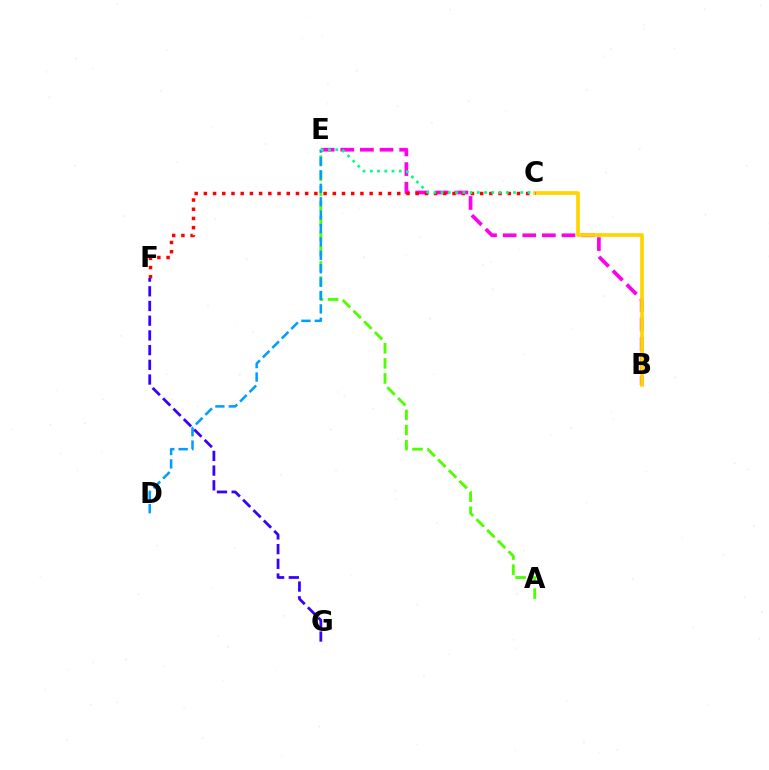{('B', 'E'): [{'color': '#ff00ed', 'line_style': 'dashed', 'thickness': 2.66}], ('B', 'C'): [{'color': '#ffd500', 'line_style': 'solid', 'thickness': 2.66}], ('A', 'E'): [{'color': '#4fff00', 'line_style': 'dashed', 'thickness': 2.05}], ('C', 'F'): [{'color': '#ff0000', 'line_style': 'dotted', 'thickness': 2.5}], ('D', 'E'): [{'color': '#009eff', 'line_style': 'dashed', 'thickness': 1.82}], ('F', 'G'): [{'color': '#3700ff', 'line_style': 'dashed', 'thickness': 2.0}], ('C', 'E'): [{'color': '#00ff86', 'line_style': 'dotted', 'thickness': 1.97}]}